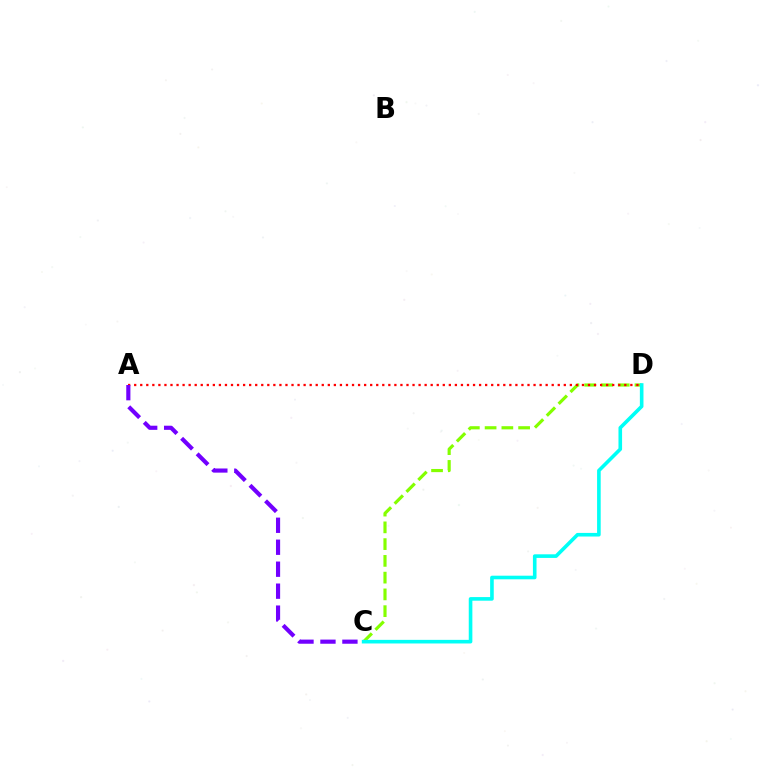{('C', 'D'): [{'color': '#84ff00', 'line_style': 'dashed', 'thickness': 2.28}, {'color': '#00fff6', 'line_style': 'solid', 'thickness': 2.6}], ('A', 'D'): [{'color': '#ff0000', 'line_style': 'dotted', 'thickness': 1.64}], ('A', 'C'): [{'color': '#7200ff', 'line_style': 'dashed', 'thickness': 2.98}]}